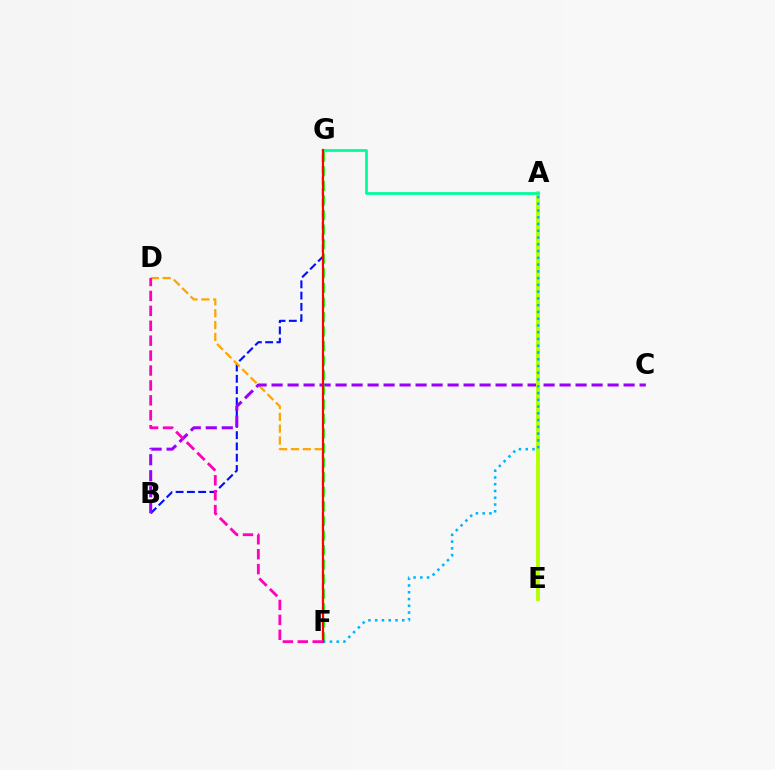{('B', 'G'): [{'color': '#0010ff', 'line_style': 'dashed', 'thickness': 1.53}], ('D', 'F'): [{'color': '#ffa500', 'line_style': 'dashed', 'thickness': 1.61}, {'color': '#ff00bd', 'line_style': 'dashed', 'thickness': 2.03}], ('B', 'C'): [{'color': '#9b00ff', 'line_style': 'dashed', 'thickness': 2.17}], ('A', 'E'): [{'color': '#b3ff00', 'line_style': 'solid', 'thickness': 2.79}], ('F', 'G'): [{'color': '#08ff00', 'line_style': 'dashed', 'thickness': 1.98}, {'color': '#ff0000', 'line_style': 'solid', 'thickness': 1.57}], ('A', 'G'): [{'color': '#00ff9d', 'line_style': 'solid', 'thickness': 2.01}], ('A', 'F'): [{'color': '#00b5ff', 'line_style': 'dotted', 'thickness': 1.84}]}